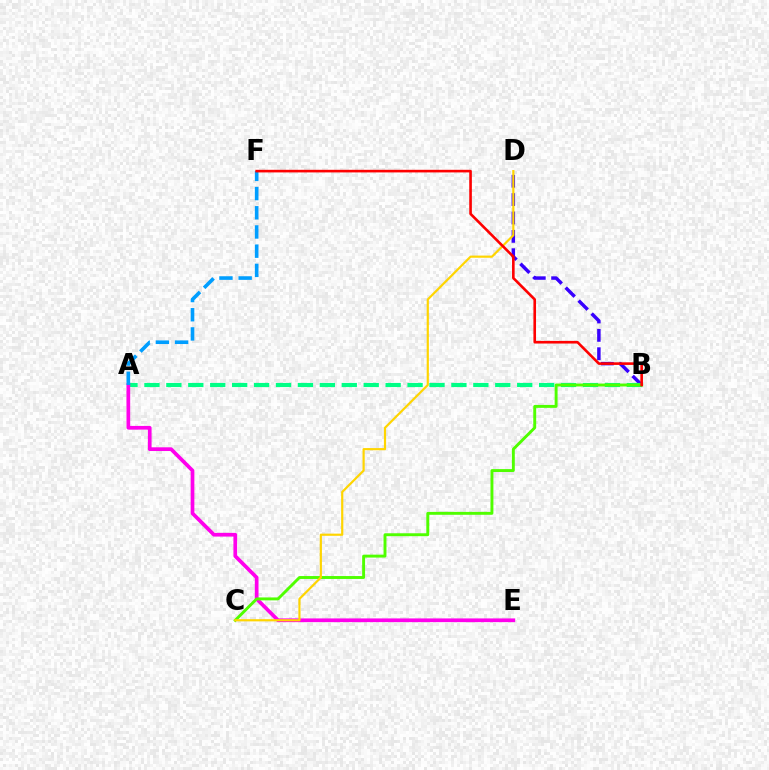{('B', 'D'): [{'color': '#3700ff', 'line_style': 'dashed', 'thickness': 2.5}], ('A', 'B'): [{'color': '#00ff86', 'line_style': 'dashed', 'thickness': 2.98}], ('A', 'E'): [{'color': '#ff00ed', 'line_style': 'solid', 'thickness': 2.67}], ('B', 'C'): [{'color': '#4fff00', 'line_style': 'solid', 'thickness': 2.1}], ('C', 'D'): [{'color': '#ffd500', 'line_style': 'solid', 'thickness': 1.57}], ('A', 'F'): [{'color': '#009eff', 'line_style': 'dashed', 'thickness': 2.61}], ('B', 'F'): [{'color': '#ff0000', 'line_style': 'solid', 'thickness': 1.88}]}